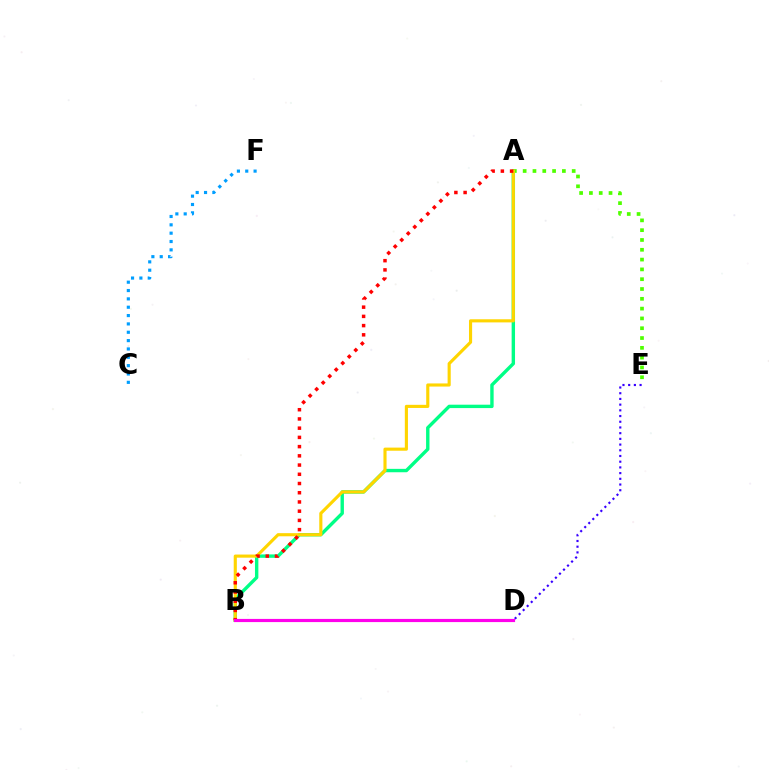{('A', 'B'): [{'color': '#00ff86', 'line_style': 'solid', 'thickness': 2.44}, {'color': '#ffd500', 'line_style': 'solid', 'thickness': 2.25}, {'color': '#ff0000', 'line_style': 'dotted', 'thickness': 2.51}], ('A', 'E'): [{'color': '#4fff00', 'line_style': 'dotted', 'thickness': 2.66}], ('C', 'F'): [{'color': '#009eff', 'line_style': 'dotted', 'thickness': 2.27}], ('B', 'E'): [{'color': '#3700ff', 'line_style': 'dotted', 'thickness': 1.55}], ('B', 'D'): [{'color': '#ff00ed', 'line_style': 'solid', 'thickness': 2.28}]}